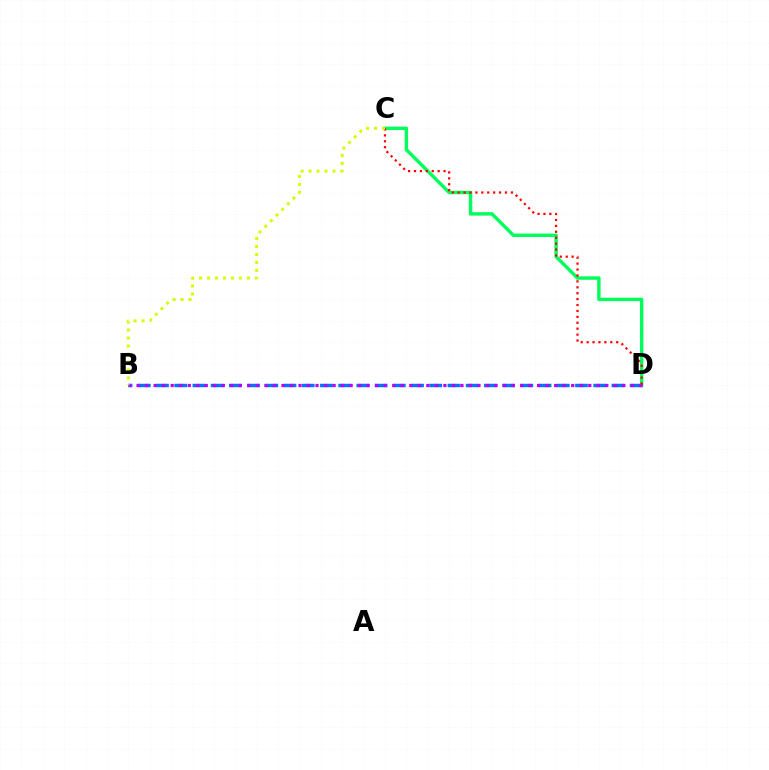{('C', 'D'): [{'color': '#00ff5c', 'line_style': 'solid', 'thickness': 2.46}, {'color': '#ff0000', 'line_style': 'dotted', 'thickness': 1.61}], ('B', 'D'): [{'color': '#0074ff', 'line_style': 'dashed', 'thickness': 2.47}, {'color': '#b900ff', 'line_style': 'dotted', 'thickness': 2.32}], ('B', 'C'): [{'color': '#d1ff00', 'line_style': 'dotted', 'thickness': 2.17}]}